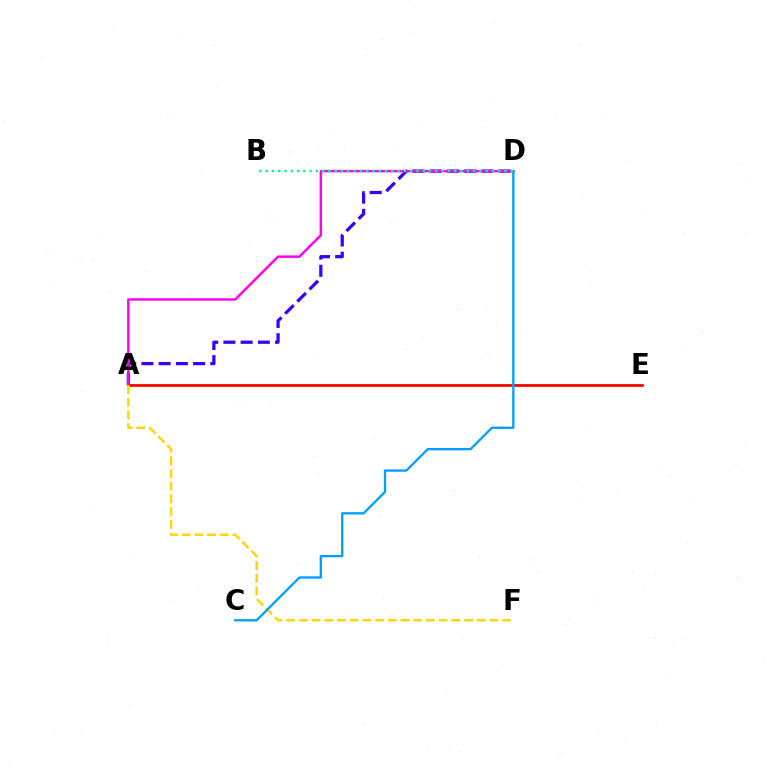{('A', 'D'): [{'color': '#3700ff', 'line_style': 'dashed', 'thickness': 2.34}, {'color': '#ff00ed', 'line_style': 'solid', 'thickness': 1.77}], ('A', 'E'): [{'color': '#4fff00', 'line_style': 'solid', 'thickness': 1.54}, {'color': '#ff0000', 'line_style': 'solid', 'thickness': 1.94}], ('A', 'F'): [{'color': '#ffd500', 'line_style': 'dashed', 'thickness': 1.73}], ('C', 'D'): [{'color': '#009eff', 'line_style': 'solid', 'thickness': 1.67}], ('B', 'D'): [{'color': '#00ff86', 'line_style': 'dotted', 'thickness': 1.71}]}